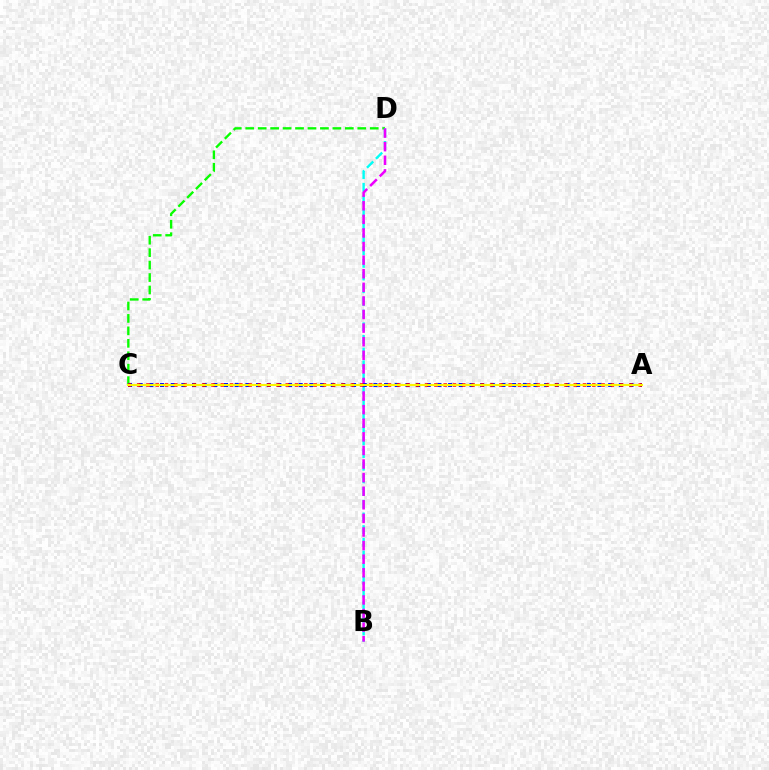{('C', 'D'): [{'color': '#08ff00', 'line_style': 'dashed', 'thickness': 1.69}], ('B', 'D'): [{'color': '#00fff6', 'line_style': 'dashed', 'thickness': 1.72}, {'color': '#ee00ff', 'line_style': 'dashed', 'thickness': 1.85}], ('A', 'C'): [{'color': '#0010ff', 'line_style': 'dotted', 'thickness': 2.9}, {'color': '#ff0000', 'line_style': 'dotted', 'thickness': 2.52}, {'color': '#fcf500', 'line_style': 'solid', 'thickness': 1.5}]}